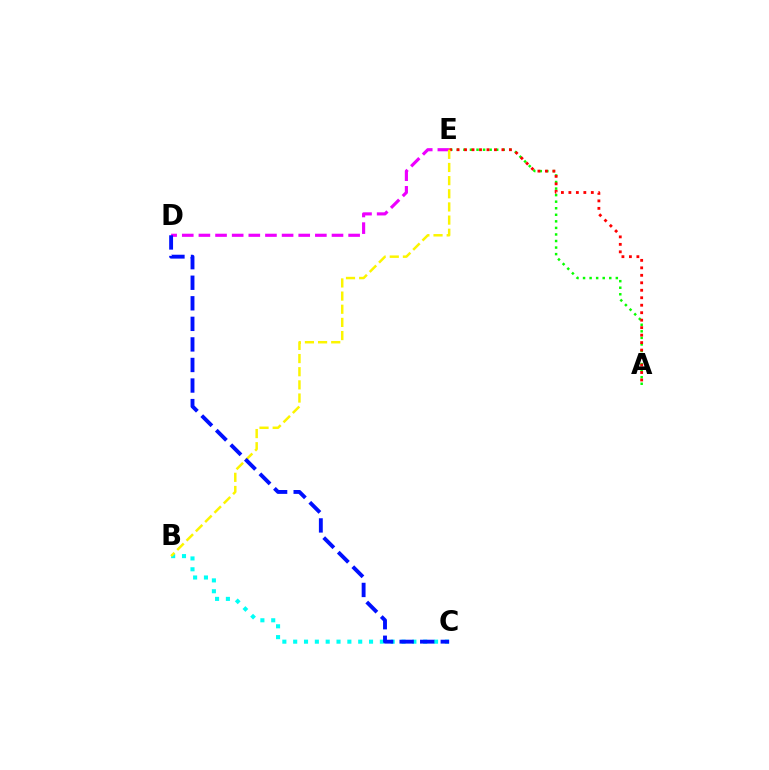{('A', 'E'): [{'color': '#08ff00', 'line_style': 'dotted', 'thickness': 1.78}, {'color': '#ff0000', 'line_style': 'dotted', 'thickness': 2.03}], ('B', 'C'): [{'color': '#00fff6', 'line_style': 'dotted', 'thickness': 2.94}], ('D', 'E'): [{'color': '#ee00ff', 'line_style': 'dashed', 'thickness': 2.26}], ('B', 'E'): [{'color': '#fcf500', 'line_style': 'dashed', 'thickness': 1.79}], ('C', 'D'): [{'color': '#0010ff', 'line_style': 'dashed', 'thickness': 2.79}]}